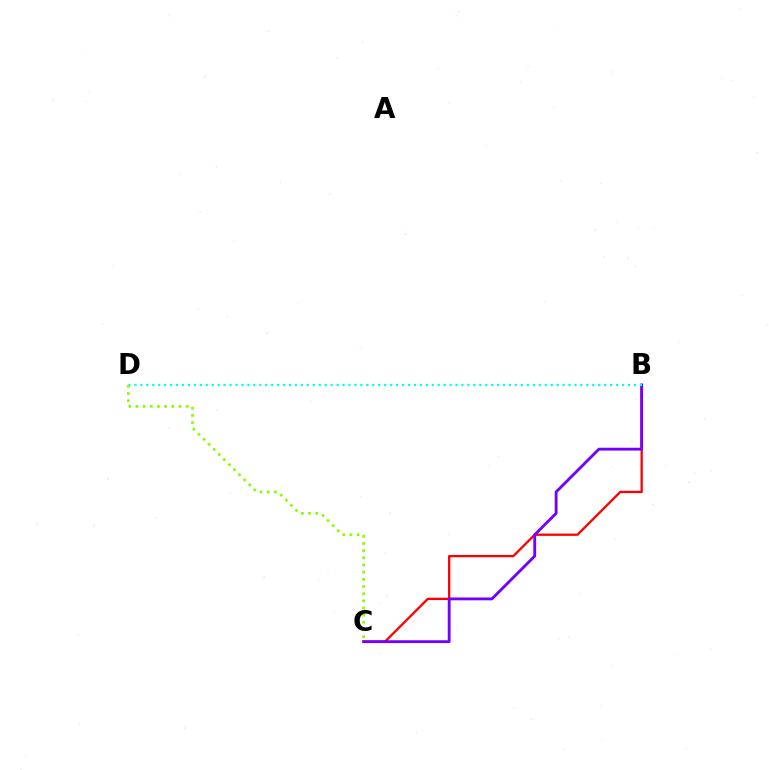{('B', 'C'): [{'color': '#ff0000', 'line_style': 'solid', 'thickness': 1.66}, {'color': '#7200ff', 'line_style': 'solid', 'thickness': 2.05}], ('B', 'D'): [{'color': '#00fff6', 'line_style': 'dotted', 'thickness': 1.62}], ('C', 'D'): [{'color': '#84ff00', 'line_style': 'dotted', 'thickness': 1.95}]}